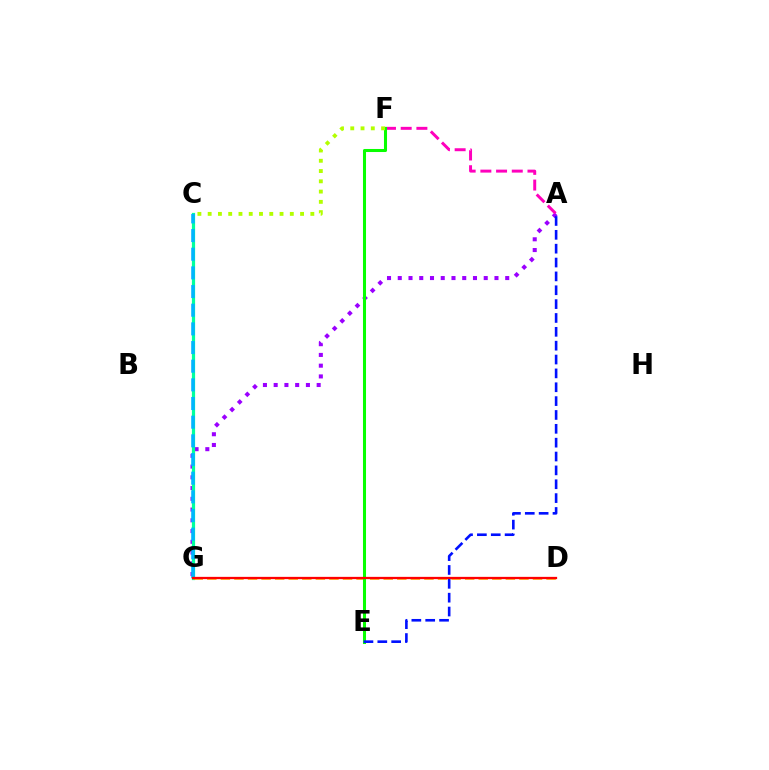{('A', 'G'): [{'color': '#9b00ff', 'line_style': 'dotted', 'thickness': 2.92}], ('C', 'G'): [{'color': '#00ff9d', 'line_style': 'solid', 'thickness': 2.32}, {'color': '#00b5ff', 'line_style': 'dashed', 'thickness': 2.54}], ('A', 'F'): [{'color': '#ff00bd', 'line_style': 'dashed', 'thickness': 2.13}], ('D', 'G'): [{'color': '#ffa500', 'line_style': 'dashed', 'thickness': 1.84}, {'color': '#ff0000', 'line_style': 'solid', 'thickness': 1.63}], ('E', 'F'): [{'color': '#08ff00', 'line_style': 'solid', 'thickness': 2.19}], ('A', 'E'): [{'color': '#0010ff', 'line_style': 'dashed', 'thickness': 1.88}], ('C', 'F'): [{'color': '#b3ff00', 'line_style': 'dotted', 'thickness': 2.79}]}